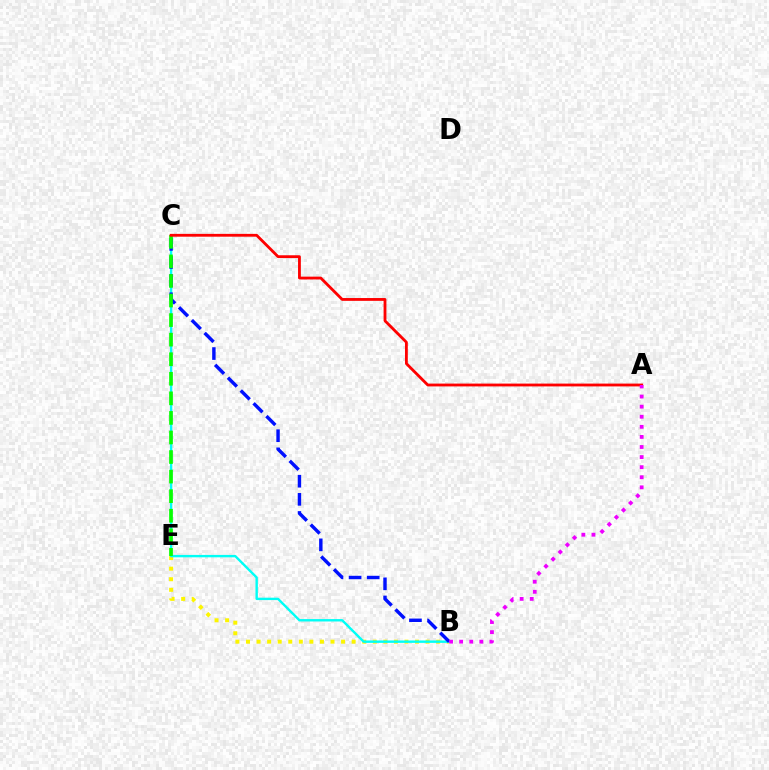{('B', 'E'): [{'color': '#fcf500', 'line_style': 'dotted', 'thickness': 2.87}], ('B', 'C'): [{'color': '#00fff6', 'line_style': 'solid', 'thickness': 1.72}, {'color': '#0010ff', 'line_style': 'dashed', 'thickness': 2.46}], ('C', 'E'): [{'color': '#08ff00', 'line_style': 'dashed', 'thickness': 2.66}], ('A', 'C'): [{'color': '#ff0000', 'line_style': 'solid', 'thickness': 2.03}], ('A', 'B'): [{'color': '#ee00ff', 'line_style': 'dotted', 'thickness': 2.74}]}